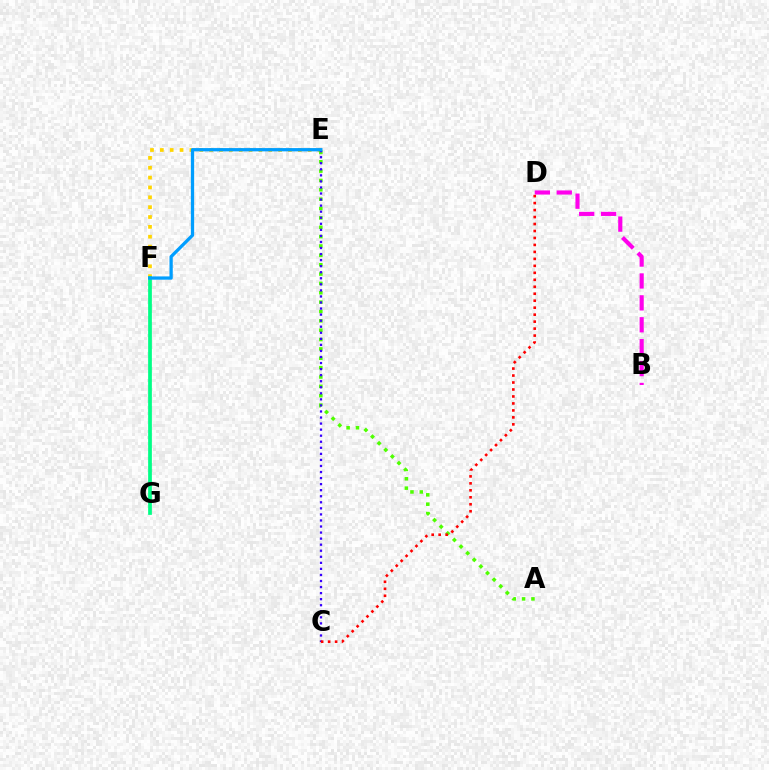{('E', 'F'): [{'color': '#ffd500', 'line_style': 'dotted', 'thickness': 2.68}, {'color': '#009eff', 'line_style': 'solid', 'thickness': 2.36}], ('A', 'E'): [{'color': '#4fff00', 'line_style': 'dotted', 'thickness': 2.54}], ('C', 'E'): [{'color': '#3700ff', 'line_style': 'dotted', 'thickness': 1.64}], ('F', 'G'): [{'color': '#00ff86', 'line_style': 'solid', 'thickness': 2.68}], ('B', 'D'): [{'color': '#ff00ed', 'line_style': 'dashed', 'thickness': 2.98}], ('C', 'D'): [{'color': '#ff0000', 'line_style': 'dotted', 'thickness': 1.89}]}